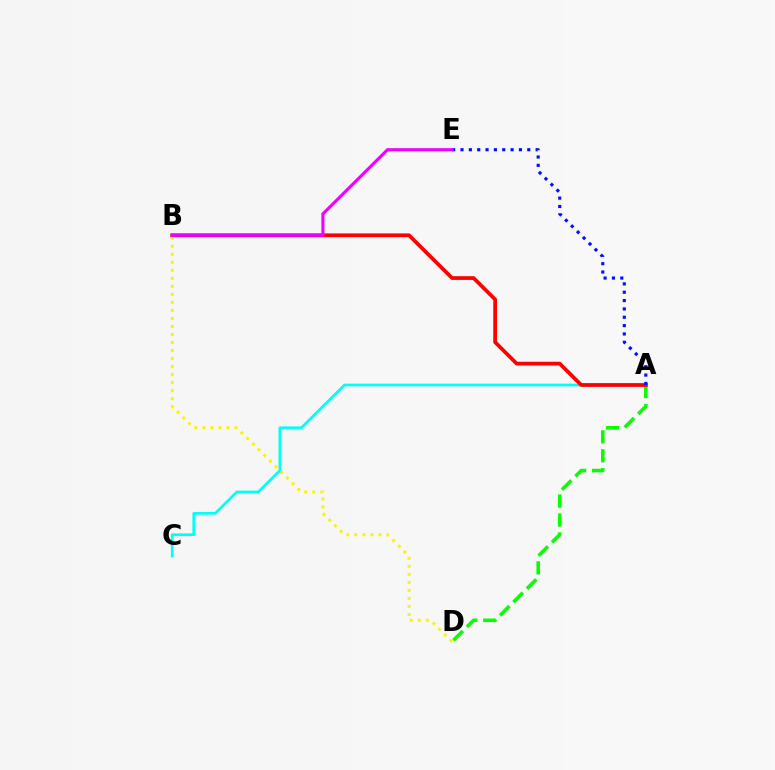{('A', 'D'): [{'color': '#08ff00', 'line_style': 'dashed', 'thickness': 2.57}], ('A', 'C'): [{'color': '#00fff6', 'line_style': 'solid', 'thickness': 1.94}], ('A', 'B'): [{'color': '#ff0000', 'line_style': 'solid', 'thickness': 2.7}], ('A', 'E'): [{'color': '#0010ff', 'line_style': 'dotted', 'thickness': 2.27}], ('B', 'D'): [{'color': '#fcf500', 'line_style': 'dotted', 'thickness': 2.18}], ('B', 'E'): [{'color': '#ee00ff', 'line_style': 'solid', 'thickness': 2.21}]}